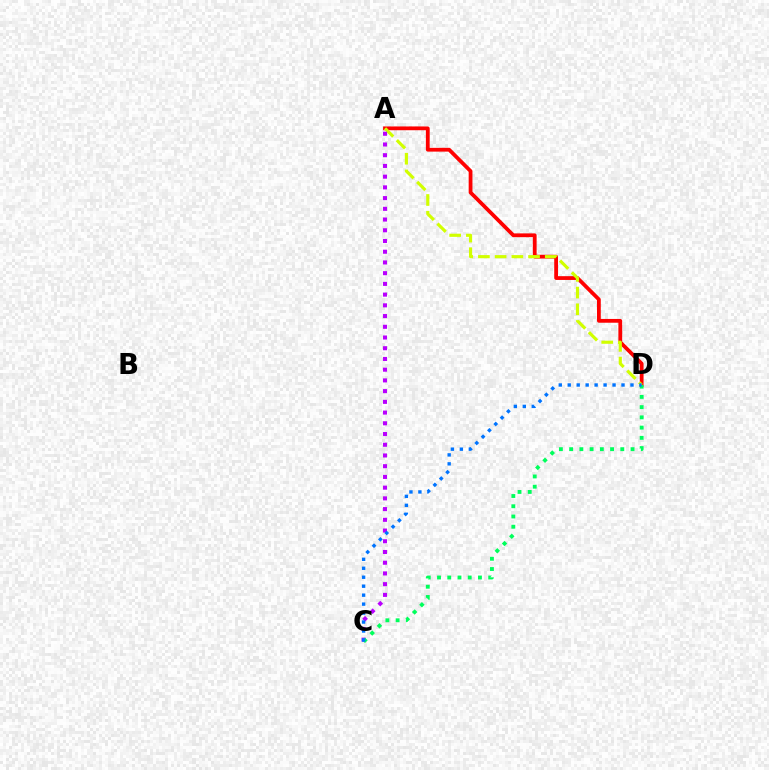{('A', 'D'): [{'color': '#ff0000', 'line_style': 'solid', 'thickness': 2.72}, {'color': '#d1ff00', 'line_style': 'dashed', 'thickness': 2.27}], ('A', 'C'): [{'color': '#b900ff', 'line_style': 'dotted', 'thickness': 2.91}], ('C', 'D'): [{'color': '#00ff5c', 'line_style': 'dotted', 'thickness': 2.78}, {'color': '#0074ff', 'line_style': 'dotted', 'thickness': 2.44}]}